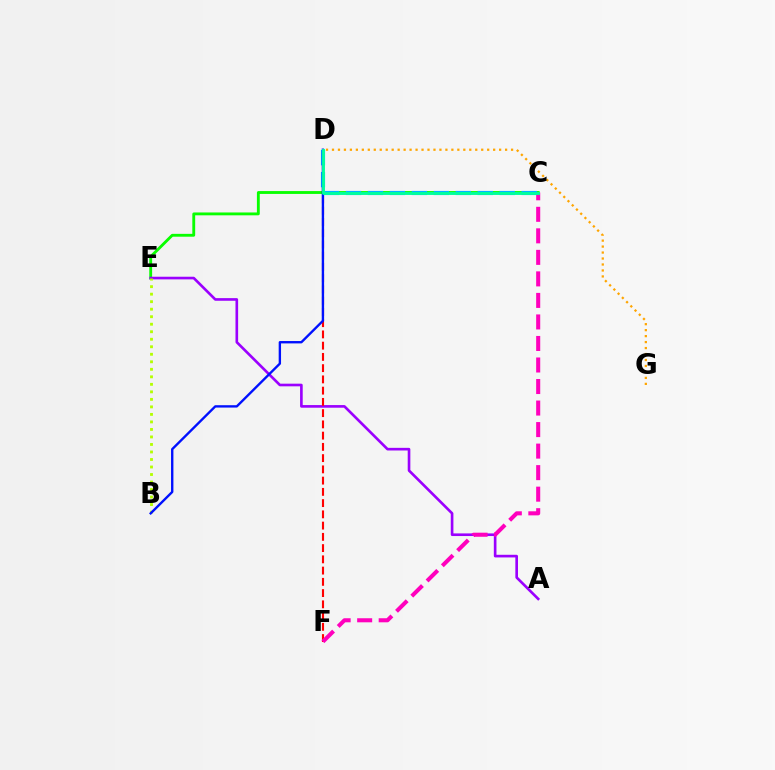{('C', 'E'): [{'color': '#08ff00', 'line_style': 'solid', 'thickness': 2.05}], ('A', 'E'): [{'color': '#9b00ff', 'line_style': 'solid', 'thickness': 1.9}], ('D', 'F'): [{'color': '#ff0000', 'line_style': 'dashed', 'thickness': 1.53}], ('C', 'F'): [{'color': '#ff00bd', 'line_style': 'dashed', 'thickness': 2.92}], ('C', 'D'): [{'color': '#00b5ff', 'line_style': 'dashed', 'thickness': 2.98}, {'color': '#00ff9d', 'line_style': 'solid', 'thickness': 2.09}], ('B', 'E'): [{'color': '#b3ff00', 'line_style': 'dotted', 'thickness': 2.04}], ('D', 'G'): [{'color': '#ffa500', 'line_style': 'dotted', 'thickness': 1.62}], ('B', 'D'): [{'color': '#0010ff', 'line_style': 'solid', 'thickness': 1.7}]}